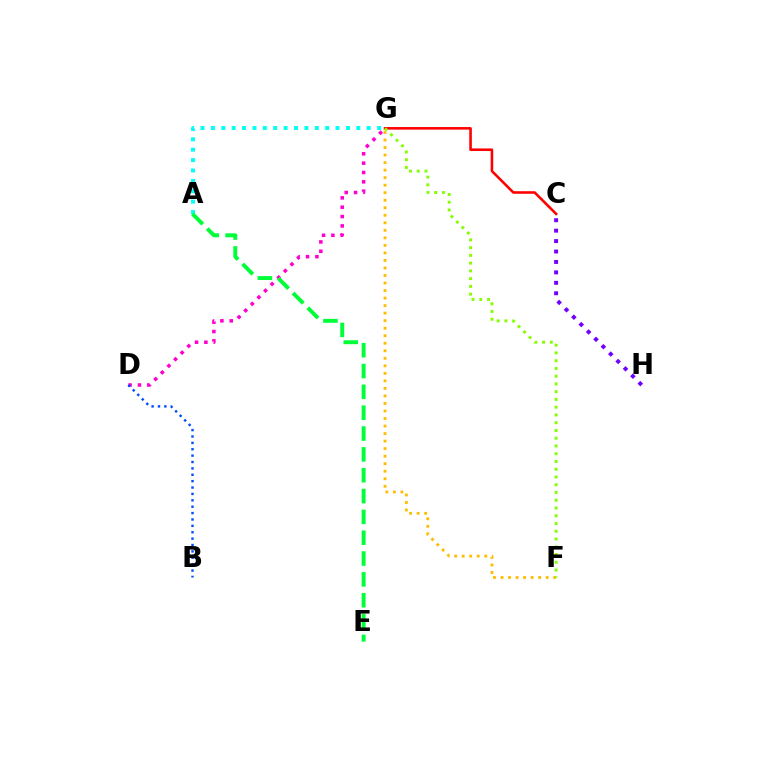{('D', 'G'): [{'color': '#ff00cf', 'line_style': 'dotted', 'thickness': 2.54}], ('C', 'G'): [{'color': '#ff0000', 'line_style': 'solid', 'thickness': 1.86}], ('B', 'D'): [{'color': '#004bff', 'line_style': 'dotted', 'thickness': 1.73}], ('A', 'G'): [{'color': '#00fff6', 'line_style': 'dotted', 'thickness': 2.82}], ('A', 'E'): [{'color': '#00ff39', 'line_style': 'dashed', 'thickness': 2.83}], ('F', 'G'): [{'color': '#ffbd00', 'line_style': 'dotted', 'thickness': 2.05}, {'color': '#84ff00', 'line_style': 'dotted', 'thickness': 2.11}], ('C', 'H'): [{'color': '#7200ff', 'line_style': 'dotted', 'thickness': 2.83}]}